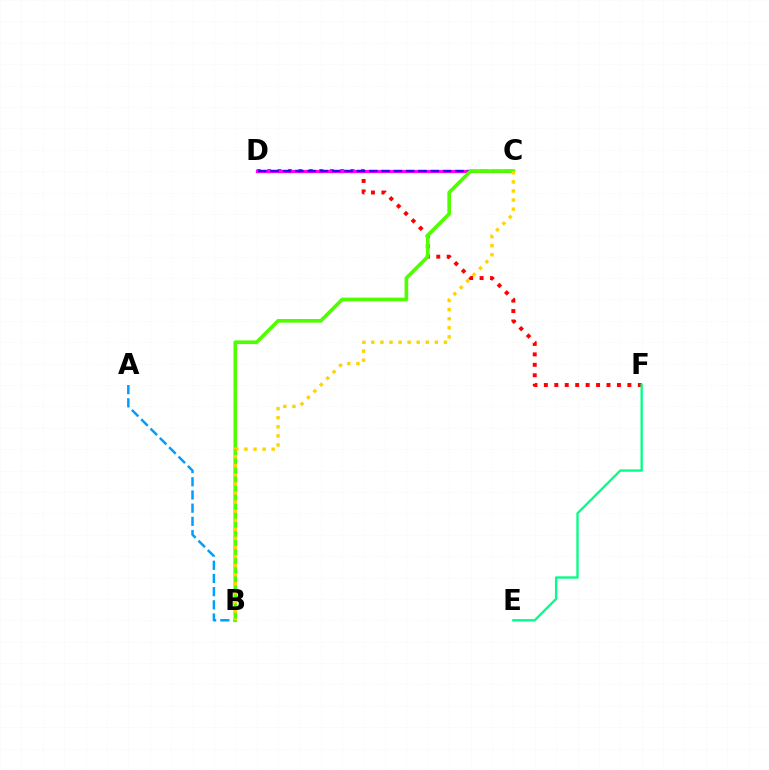{('A', 'B'): [{'color': '#009eff', 'line_style': 'dashed', 'thickness': 1.79}], ('D', 'F'): [{'color': '#ff0000', 'line_style': 'dotted', 'thickness': 2.84}], ('E', 'F'): [{'color': '#00ff86', 'line_style': 'solid', 'thickness': 1.68}], ('C', 'D'): [{'color': '#ff00ed', 'line_style': 'solid', 'thickness': 2.28}, {'color': '#3700ff', 'line_style': 'dashed', 'thickness': 1.67}], ('B', 'C'): [{'color': '#4fff00', 'line_style': 'solid', 'thickness': 2.63}, {'color': '#ffd500', 'line_style': 'dotted', 'thickness': 2.47}]}